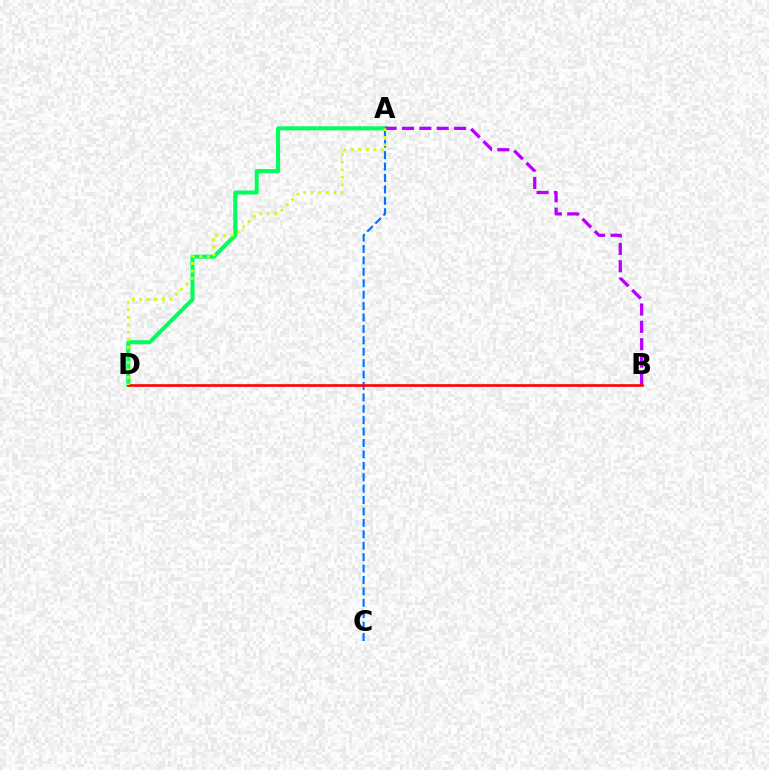{('A', 'D'): [{'color': '#00ff5c', 'line_style': 'solid', 'thickness': 2.92}, {'color': '#d1ff00', 'line_style': 'dotted', 'thickness': 2.05}], ('A', 'C'): [{'color': '#0074ff', 'line_style': 'dashed', 'thickness': 1.55}], ('A', 'B'): [{'color': '#b900ff', 'line_style': 'dashed', 'thickness': 2.36}], ('B', 'D'): [{'color': '#ff0000', 'line_style': 'solid', 'thickness': 1.89}]}